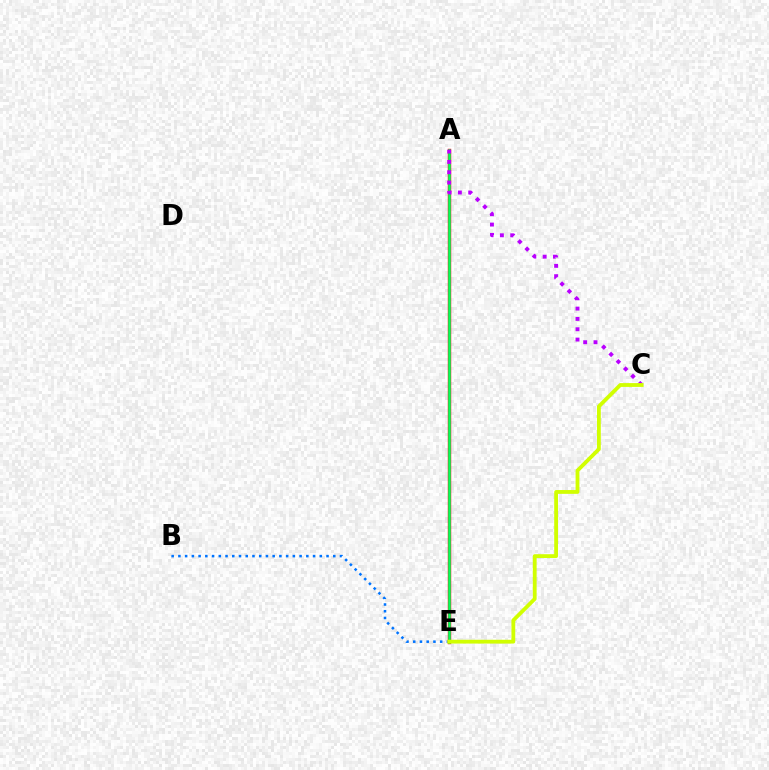{('B', 'E'): [{'color': '#0074ff', 'line_style': 'dotted', 'thickness': 1.83}], ('A', 'E'): [{'color': '#ff0000', 'line_style': 'solid', 'thickness': 2.45}, {'color': '#00ff5c', 'line_style': 'solid', 'thickness': 1.85}], ('A', 'C'): [{'color': '#b900ff', 'line_style': 'dotted', 'thickness': 2.8}], ('C', 'E'): [{'color': '#d1ff00', 'line_style': 'solid', 'thickness': 2.74}]}